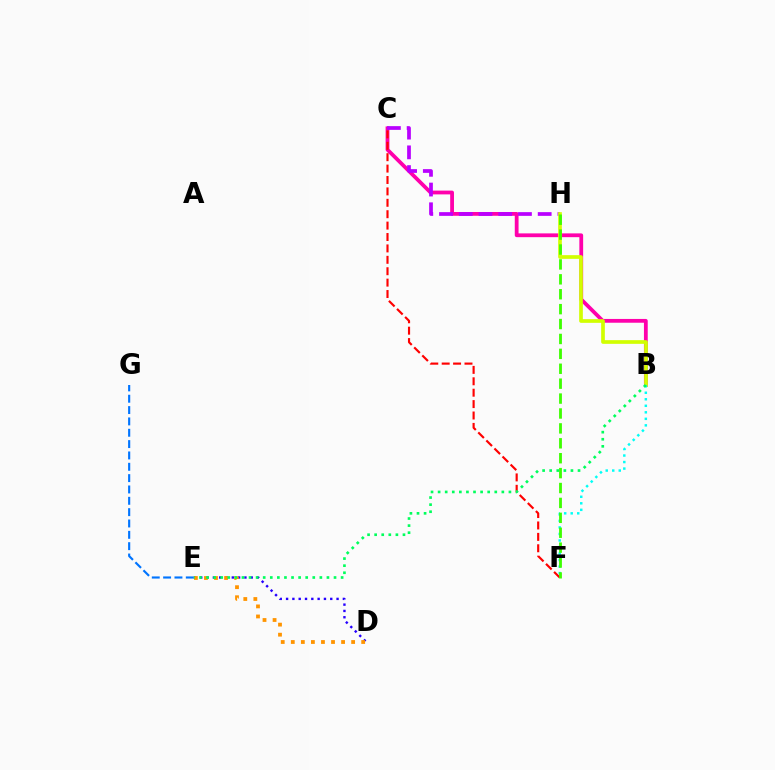{('B', 'C'): [{'color': '#ff00ac', 'line_style': 'solid', 'thickness': 2.72}], ('C', 'F'): [{'color': '#ff0000', 'line_style': 'dashed', 'thickness': 1.55}], ('C', 'H'): [{'color': '#b900ff', 'line_style': 'dashed', 'thickness': 2.68}], ('B', 'H'): [{'color': '#d1ff00', 'line_style': 'solid', 'thickness': 2.66}], ('E', 'G'): [{'color': '#0074ff', 'line_style': 'dashed', 'thickness': 1.54}], ('B', 'F'): [{'color': '#00fff6', 'line_style': 'dotted', 'thickness': 1.77}], ('D', 'E'): [{'color': '#2500ff', 'line_style': 'dotted', 'thickness': 1.71}, {'color': '#ff9400', 'line_style': 'dotted', 'thickness': 2.73}], ('F', 'H'): [{'color': '#3dff00', 'line_style': 'dashed', 'thickness': 2.03}], ('B', 'E'): [{'color': '#00ff5c', 'line_style': 'dotted', 'thickness': 1.92}]}